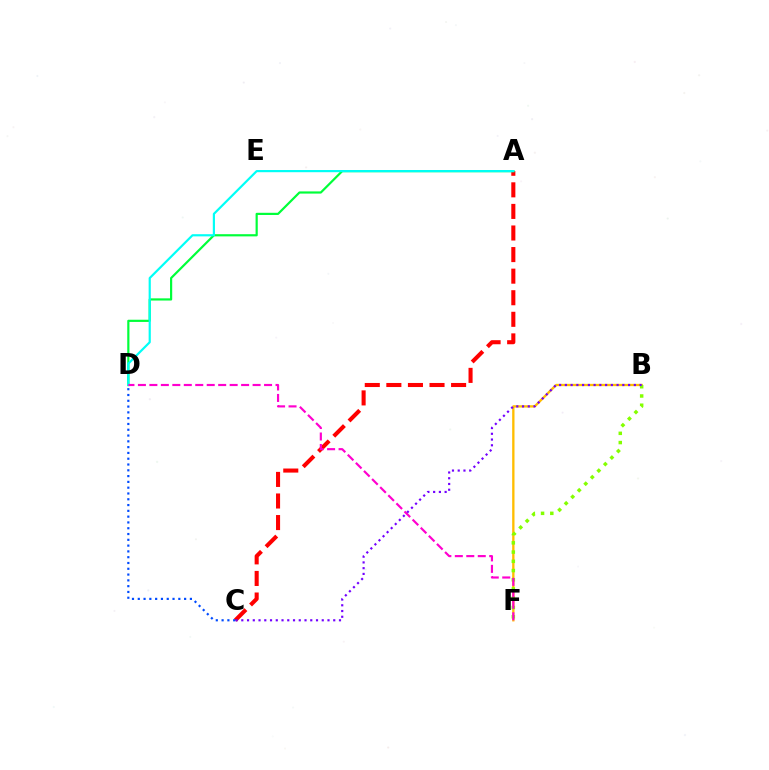{('A', 'C'): [{'color': '#ff0000', 'line_style': 'dashed', 'thickness': 2.93}], ('B', 'F'): [{'color': '#ffbd00', 'line_style': 'solid', 'thickness': 1.68}, {'color': '#84ff00', 'line_style': 'dotted', 'thickness': 2.51}], ('A', 'D'): [{'color': '#00ff39', 'line_style': 'solid', 'thickness': 1.58}, {'color': '#00fff6', 'line_style': 'solid', 'thickness': 1.57}], ('C', 'D'): [{'color': '#004bff', 'line_style': 'dotted', 'thickness': 1.57}], ('D', 'F'): [{'color': '#ff00cf', 'line_style': 'dashed', 'thickness': 1.56}], ('B', 'C'): [{'color': '#7200ff', 'line_style': 'dotted', 'thickness': 1.56}]}